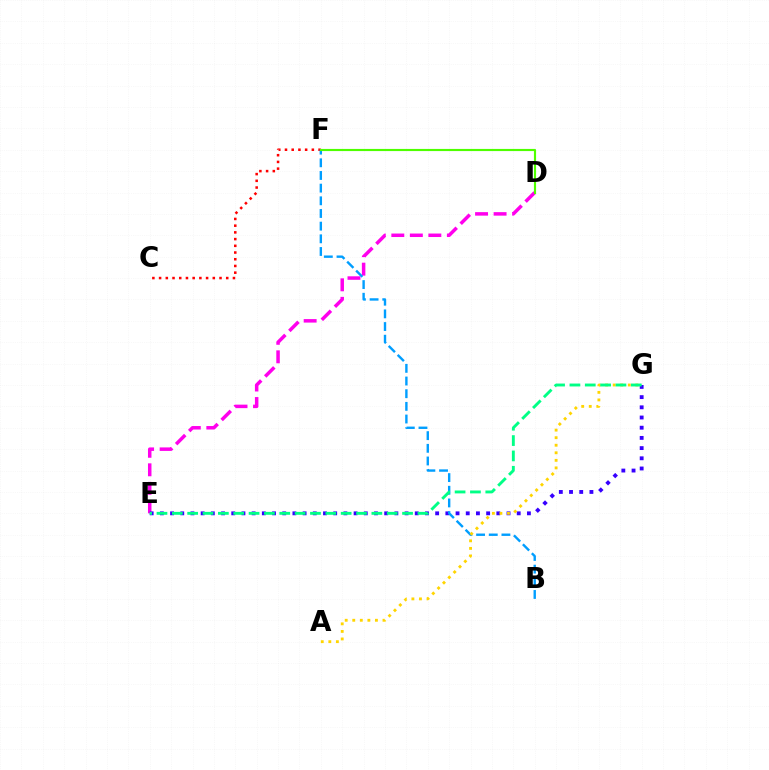{('D', 'E'): [{'color': '#ff00ed', 'line_style': 'dashed', 'thickness': 2.52}], ('E', 'G'): [{'color': '#3700ff', 'line_style': 'dotted', 'thickness': 2.77}, {'color': '#00ff86', 'line_style': 'dashed', 'thickness': 2.09}], ('C', 'F'): [{'color': '#ff0000', 'line_style': 'dotted', 'thickness': 1.82}], ('B', 'F'): [{'color': '#009eff', 'line_style': 'dashed', 'thickness': 1.72}], ('A', 'G'): [{'color': '#ffd500', 'line_style': 'dotted', 'thickness': 2.05}], ('D', 'F'): [{'color': '#4fff00', 'line_style': 'solid', 'thickness': 1.54}]}